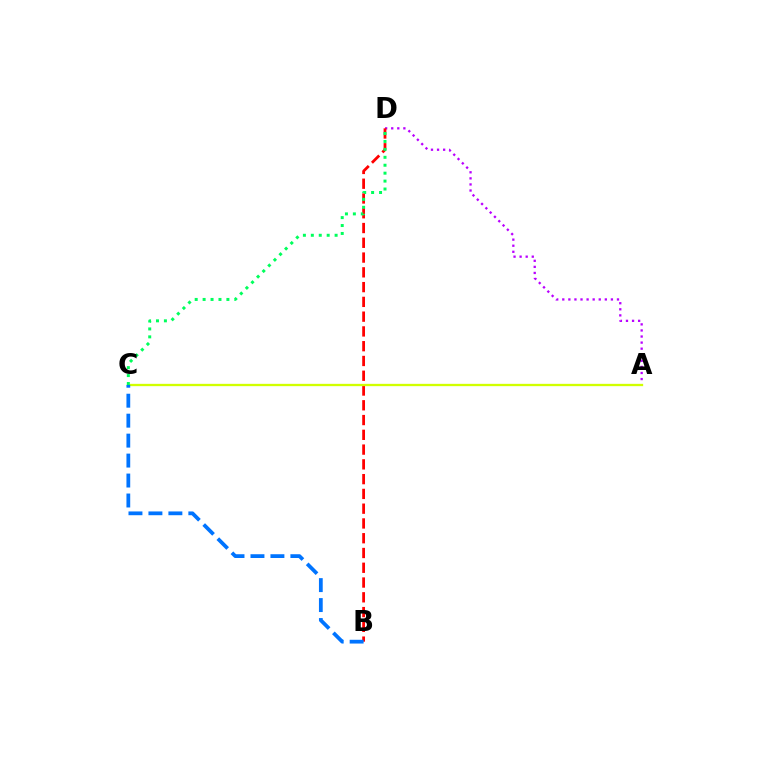{('A', 'D'): [{'color': '#b900ff', 'line_style': 'dotted', 'thickness': 1.65}], ('B', 'D'): [{'color': '#ff0000', 'line_style': 'dashed', 'thickness': 2.01}], ('A', 'C'): [{'color': '#d1ff00', 'line_style': 'solid', 'thickness': 1.66}], ('B', 'C'): [{'color': '#0074ff', 'line_style': 'dashed', 'thickness': 2.71}], ('C', 'D'): [{'color': '#00ff5c', 'line_style': 'dotted', 'thickness': 2.15}]}